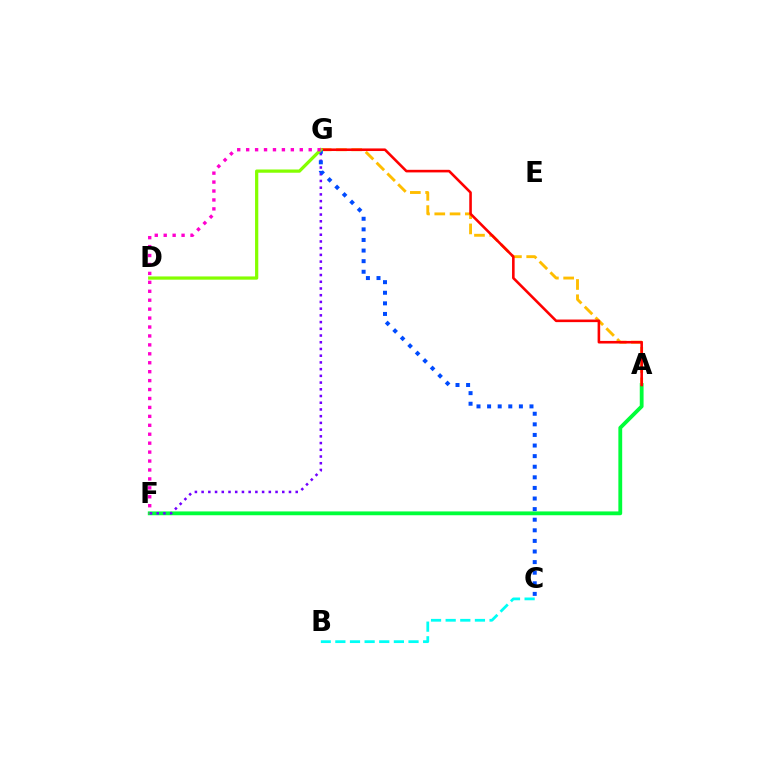{('A', 'F'): [{'color': '#00ff39', 'line_style': 'solid', 'thickness': 2.75}], ('A', 'G'): [{'color': '#ffbd00', 'line_style': 'dashed', 'thickness': 2.07}, {'color': '#ff0000', 'line_style': 'solid', 'thickness': 1.87}], ('F', 'G'): [{'color': '#7200ff', 'line_style': 'dotted', 'thickness': 1.83}, {'color': '#ff00cf', 'line_style': 'dotted', 'thickness': 2.43}], ('C', 'G'): [{'color': '#004bff', 'line_style': 'dotted', 'thickness': 2.88}], ('D', 'G'): [{'color': '#84ff00', 'line_style': 'solid', 'thickness': 2.33}], ('B', 'C'): [{'color': '#00fff6', 'line_style': 'dashed', 'thickness': 1.99}]}